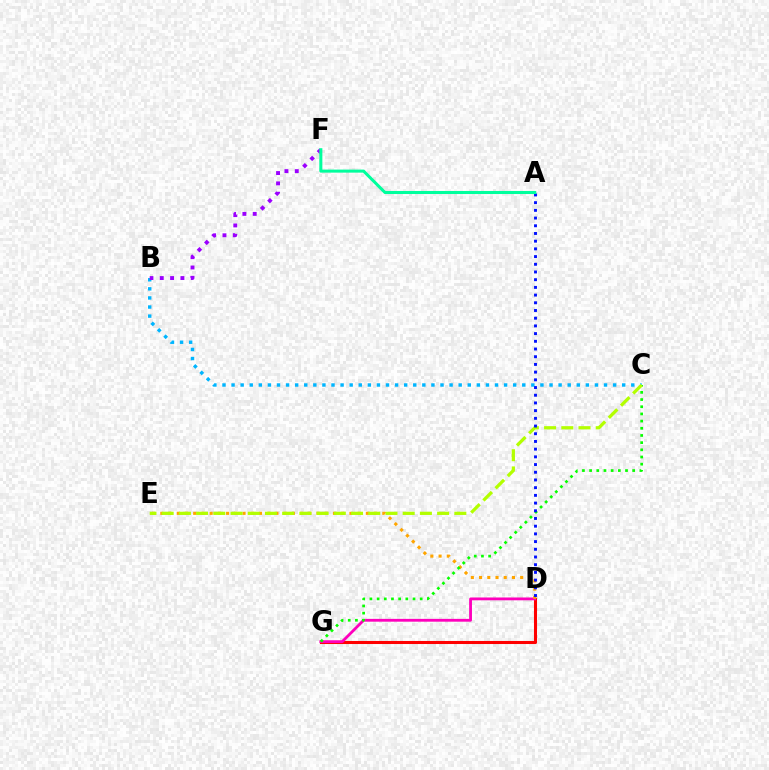{('D', 'G'): [{'color': '#ff0000', 'line_style': 'solid', 'thickness': 2.2}, {'color': '#ff00bd', 'line_style': 'solid', 'thickness': 2.03}], ('D', 'E'): [{'color': '#ffa500', 'line_style': 'dotted', 'thickness': 2.23}], ('C', 'G'): [{'color': '#08ff00', 'line_style': 'dotted', 'thickness': 1.95}], ('B', 'C'): [{'color': '#00b5ff', 'line_style': 'dotted', 'thickness': 2.47}], ('C', 'E'): [{'color': '#b3ff00', 'line_style': 'dashed', 'thickness': 2.34}], ('A', 'D'): [{'color': '#0010ff', 'line_style': 'dotted', 'thickness': 2.09}], ('B', 'F'): [{'color': '#9b00ff', 'line_style': 'dotted', 'thickness': 2.81}], ('A', 'F'): [{'color': '#00ff9d', 'line_style': 'solid', 'thickness': 2.19}]}